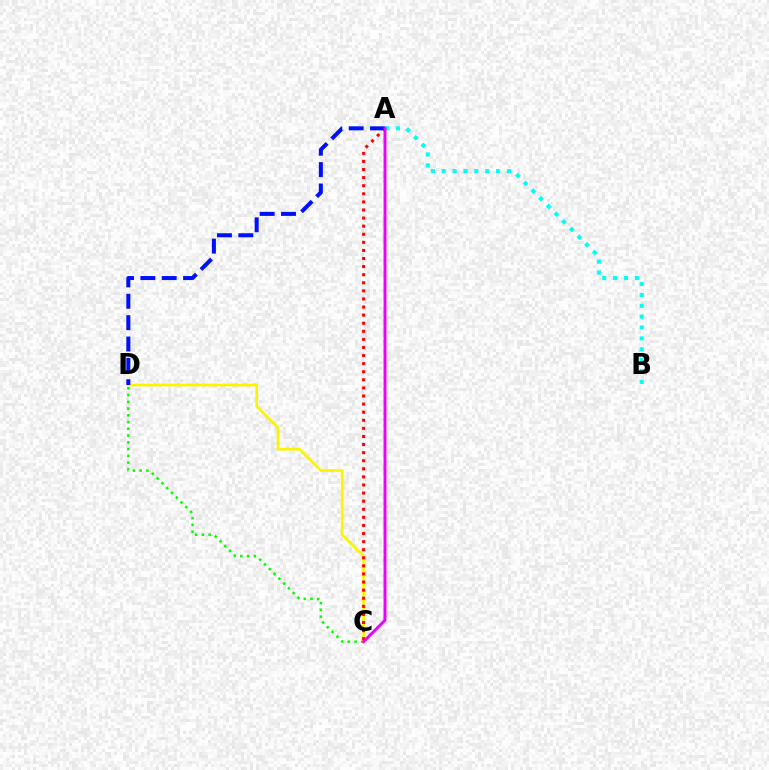{('C', 'D'): [{'color': '#08ff00', 'line_style': 'dotted', 'thickness': 1.84}, {'color': '#fcf500', 'line_style': 'solid', 'thickness': 1.96}], ('A', 'C'): [{'color': '#ff0000', 'line_style': 'dotted', 'thickness': 2.2}, {'color': '#ee00ff', 'line_style': 'solid', 'thickness': 2.1}], ('A', 'B'): [{'color': '#00fff6', 'line_style': 'dotted', 'thickness': 2.95}], ('A', 'D'): [{'color': '#0010ff', 'line_style': 'dashed', 'thickness': 2.9}]}